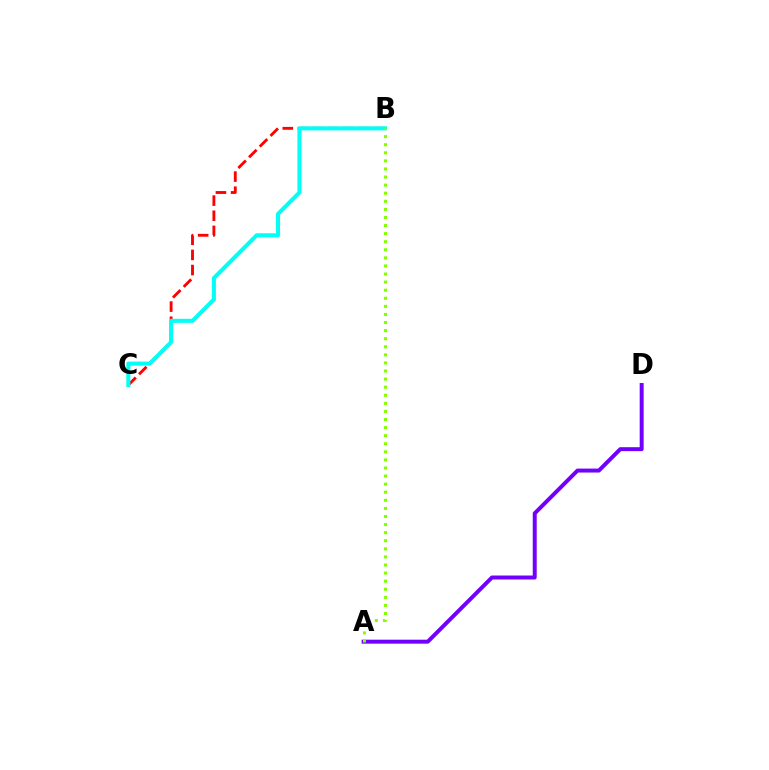{('A', 'D'): [{'color': '#7200ff', 'line_style': 'solid', 'thickness': 2.86}], ('B', 'C'): [{'color': '#ff0000', 'line_style': 'dashed', 'thickness': 2.06}, {'color': '#00fff6', 'line_style': 'solid', 'thickness': 2.91}], ('A', 'B'): [{'color': '#84ff00', 'line_style': 'dotted', 'thickness': 2.2}]}